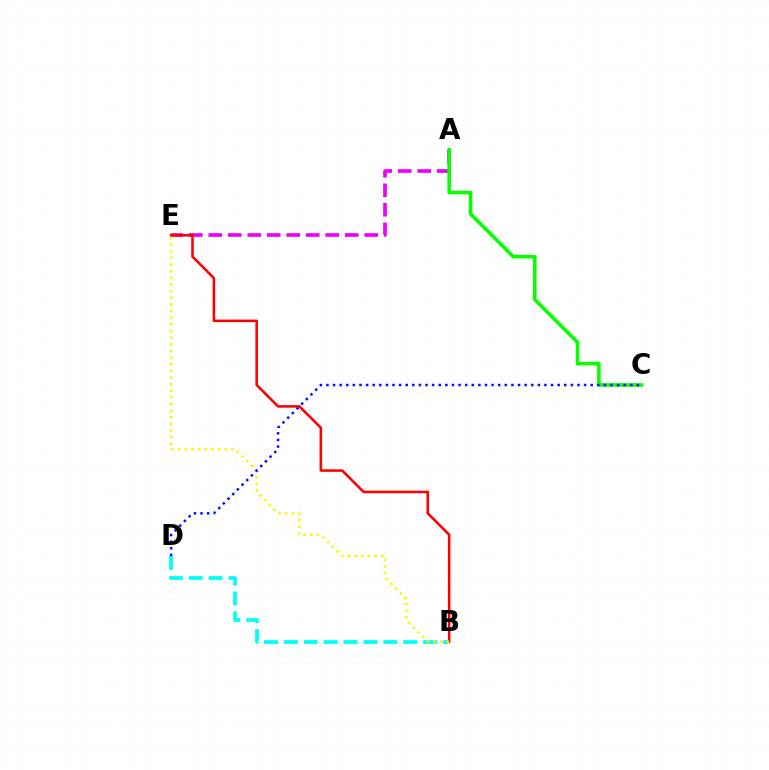{('A', 'E'): [{'color': '#ee00ff', 'line_style': 'dashed', 'thickness': 2.65}], ('B', 'D'): [{'color': '#00fff6', 'line_style': 'dashed', 'thickness': 2.7}], ('A', 'C'): [{'color': '#08ff00', 'line_style': 'solid', 'thickness': 2.59}], ('B', 'E'): [{'color': '#ff0000', 'line_style': 'solid', 'thickness': 1.84}, {'color': '#fcf500', 'line_style': 'dotted', 'thickness': 1.81}], ('C', 'D'): [{'color': '#0010ff', 'line_style': 'dotted', 'thickness': 1.79}]}